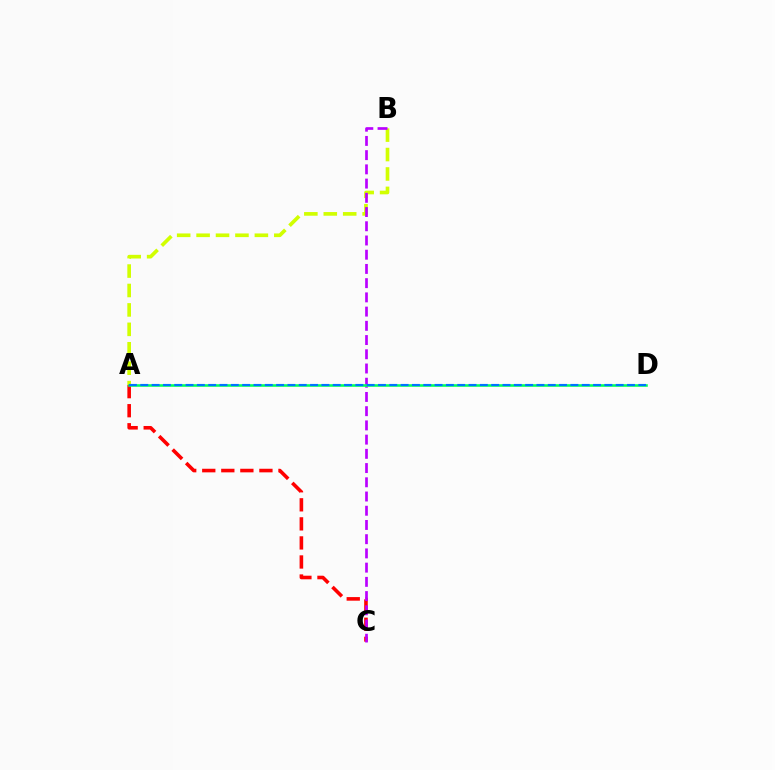{('A', 'B'): [{'color': '#d1ff00', 'line_style': 'dashed', 'thickness': 2.64}], ('A', 'C'): [{'color': '#ff0000', 'line_style': 'dashed', 'thickness': 2.59}], ('B', 'C'): [{'color': '#b900ff', 'line_style': 'dashed', 'thickness': 1.93}], ('A', 'D'): [{'color': '#00ff5c', 'line_style': 'solid', 'thickness': 1.86}, {'color': '#0074ff', 'line_style': 'dashed', 'thickness': 1.54}]}